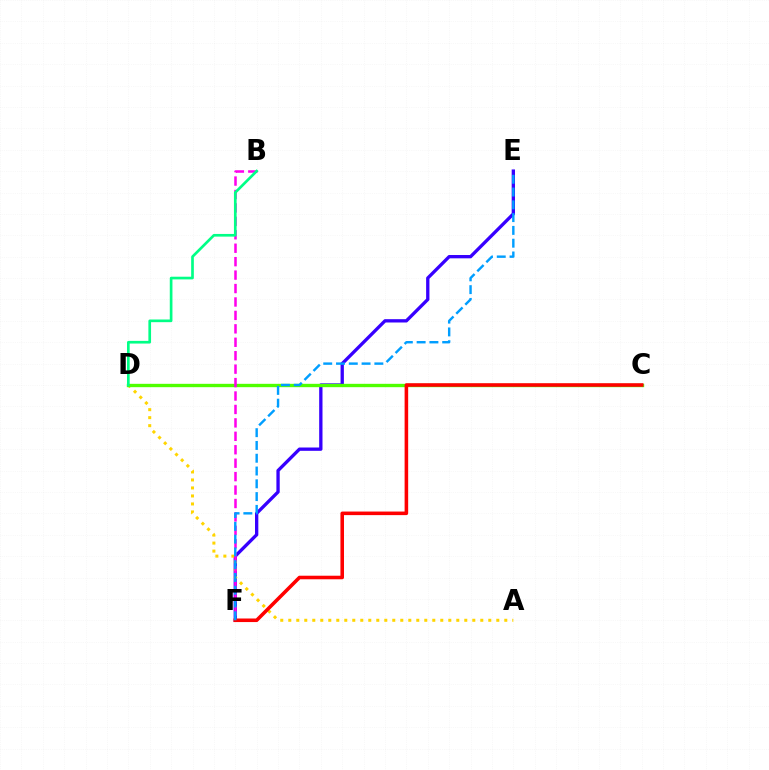{('E', 'F'): [{'color': '#3700ff', 'line_style': 'solid', 'thickness': 2.39}, {'color': '#009eff', 'line_style': 'dashed', 'thickness': 1.74}], ('A', 'D'): [{'color': '#ffd500', 'line_style': 'dotted', 'thickness': 2.17}], ('C', 'D'): [{'color': '#4fff00', 'line_style': 'solid', 'thickness': 2.42}], ('B', 'F'): [{'color': '#ff00ed', 'line_style': 'dashed', 'thickness': 1.83}], ('C', 'F'): [{'color': '#ff0000', 'line_style': 'solid', 'thickness': 2.57}], ('B', 'D'): [{'color': '#00ff86', 'line_style': 'solid', 'thickness': 1.93}]}